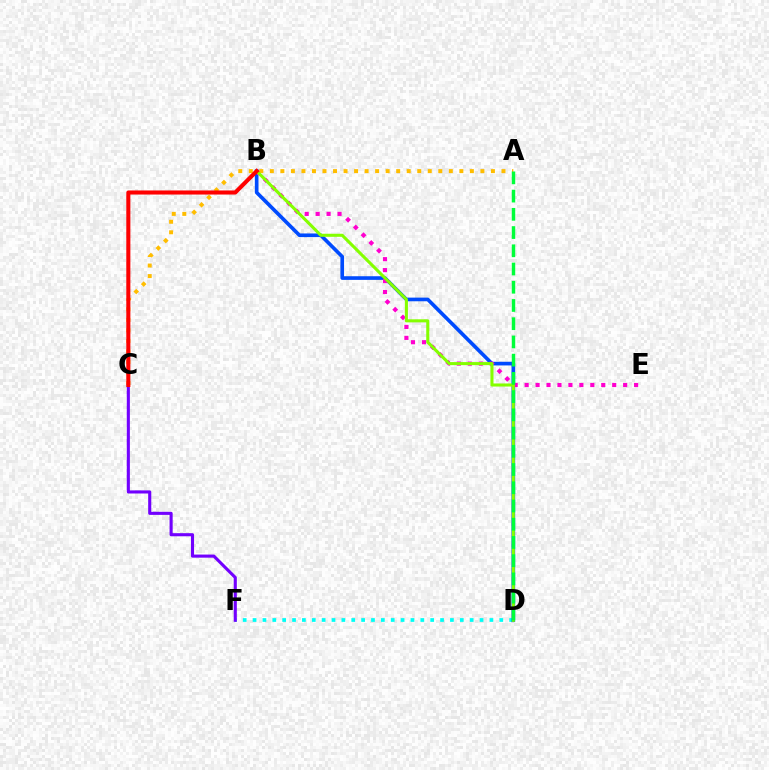{('D', 'F'): [{'color': '#00fff6', 'line_style': 'dotted', 'thickness': 2.68}], ('B', 'D'): [{'color': '#004bff', 'line_style': 'solid', 'thickness': 2.63}, {'color': '#84ff00', 'line_style': 'solid', 'thickness': 2.21}], ('B', 'E'): [{'color': '#ff00cf', 'line_style': 'dotted', 'thickness': 2.97}], ('A', 'C'): [{'color': '#ffbd00', 'line_style': 'dotted', 'thickness': 2.86}], ('C', 'F'): [{'color': '#7200ff', 'line_style': 'solid', 'thickness': 2.23}], ('B', 'C'): [{'color': '#ff0000', 'line_style': 'solid', 'thickness': 2.93}], ('A', 'D'): [{'color': '#00ff39', 'line_style': 'dashed', 'thickness': 2.48}]}